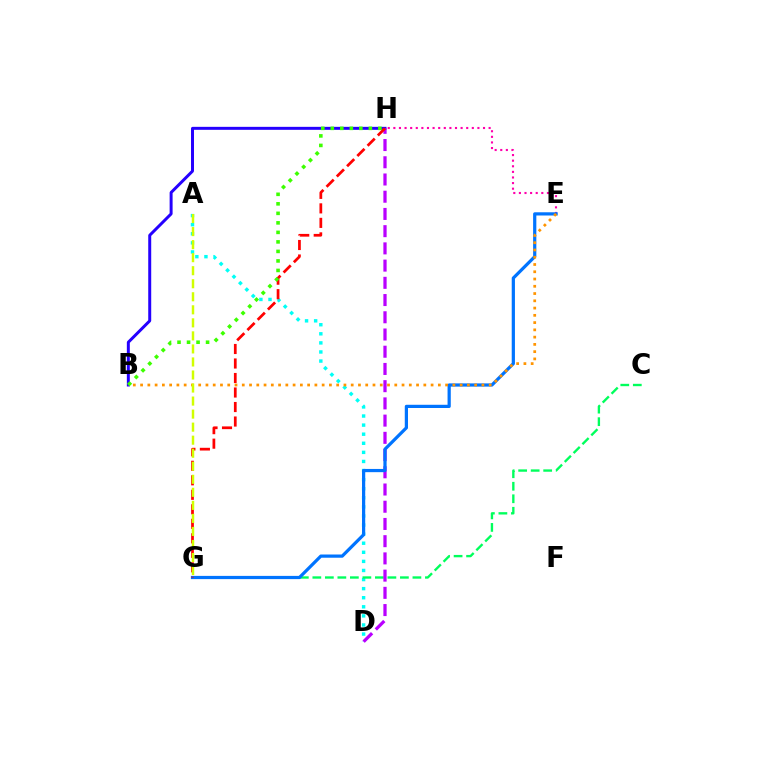{('A', 'D'): [{'color': '#00fff6', 'line_style': 'dotted', 'thickness': 2.47}], ('E', 'H'): [{'color': '#ff00ac', 'line_style': 'dotted', 'thickness': 1.52}], ('B', 'H'): [{'color': '#2500ff', 'line_style': 'solid', 'thickness': 2.14}, {'color': '#3dff00', 'line_style': 'dotted', 'thickness': 2.59}], ('C', 'G'): [{'color': '#00ff5c', 'line_style': 'dashed', 'thickness': 1.7}], ('D', 'H'): [{'color': '#b900ff', 'line_style': 'dashed', 'thickness': 2.34}], ('E', 'G'): [{'color': '#0074ff', 'line_style': 'solid', 'thickness': 2.32}], ('G', 'H'): [{'color': '#ff0000', 'line_style': 'dashed', 'thickness': 1.97}], ('B', 'E'): [{'color': '#ff9400', 'line_style': 'dotted', 'thickness': 1.97}], ('A', 'G'): [{'color': '#d1ff00', 'line_style': 'dashed', 'thickness': 1.77}]}